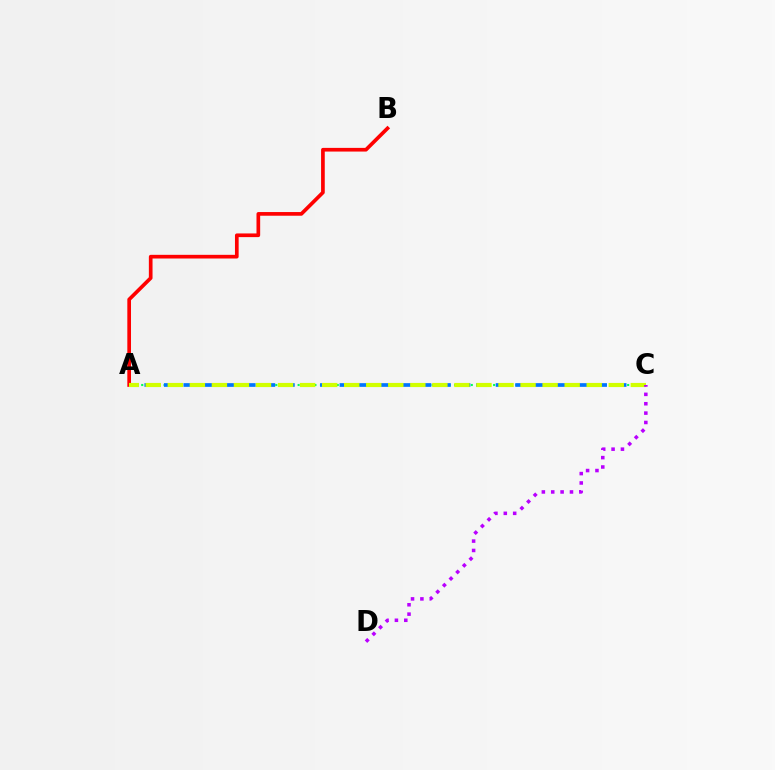{('A', 'C'): [{'color': '#00ff5c', 'line_style': 'dotted', 'thickness': 1.52}, {'color': '#0074ff', 'line_style': 'dashed', 'thickness': 2.65}, {'color': '#d1ff00', 'line_style': 'dashed', 'thickness': 3.0}], ('A', 'B'): [{'color': '#ff0000', 'line_style': 'solid', 'thickness': 2.65}], ('C', 'D'): [{'color': '#b900ff', 'line_style': 'dotted', 'thickness': 2.55}]}